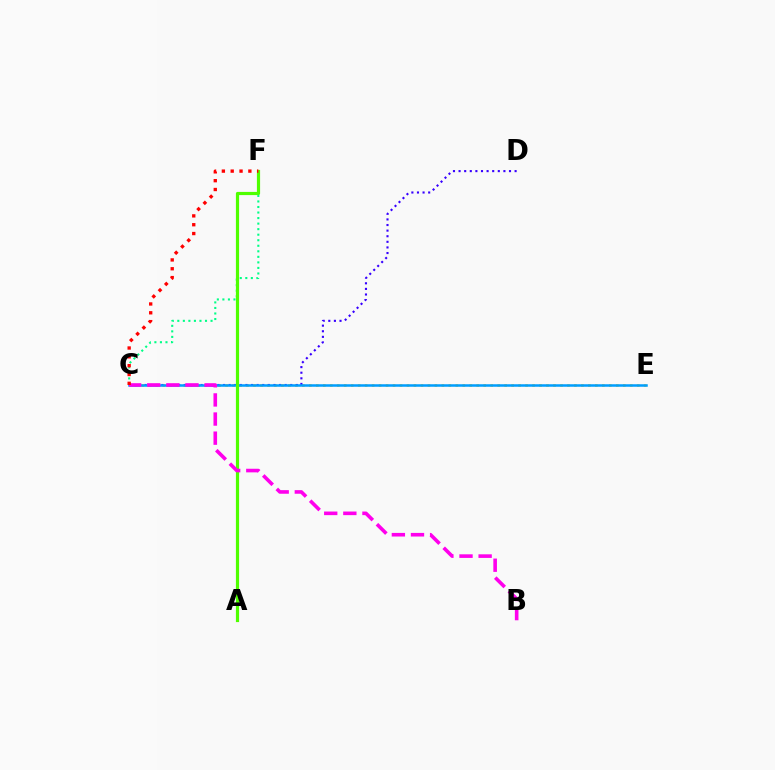{('C', 'E'): [{'color': '#ffd500', 'line_style': 'dotted', 'thickness': 1.9}, {'color': '#009eff', 'line_style': 'solid', 'thickness': 1.82}], ('C', 'D'): [{'color': '#3700ff', 'line_style': 'dotted', 'thickness': 1.52}], ('C', 'F'): [{'color': '#00ff86', 'line_style': 'dotted', 'thickness': 1.5}, {'color': '#ff0000', 'line_style': 'dotted', 'thickness': 2.4}], ('A', 'F'): [{'color': '#4fff00', 'line_style': 'solid', 'thickness': 2.29}], ('B', 'C'): [{'color': '#ff00ed', 'line_style': 'dashed', 'thickness': 2.6}]}